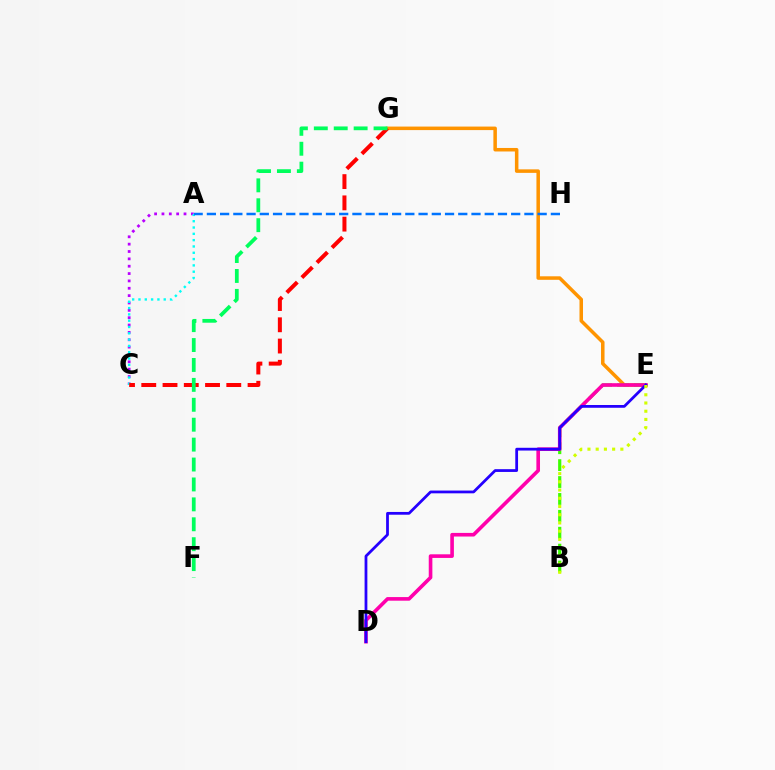{('E', 'G'): [{'color': '#ff9400', 'line_style': 'solid', 'thickness': 2.53}], ('B', 'E'): [{'color': '#3dff00', 'line_style': 'dashed', 'thickness': 2.3}, {'color': '#d1ff00', 'line_style': 'dotted', 'thickness': 2.23}], ('A', 'C'): [{'color': '#b900ff', 'line_style': 'dotted', 'thickness': 2.0}, {'color': '#00fff6', 'line_style': 'dotted', 'thickness': 1.71}], ('D', 'E'): [{'color': '#ff00ac', 'line_style': 'solid', 'thickness': 2.61}, {'color': '#2500ff', 'line_style': 'solid', 'thickness': 1.99}], ('A', 'H'): [{'color': '#0074ff', 'line_style': 'dashed', 'thickness': 1.8}], ('C', 'G'): [{'color': '#ff0000', 'line_style': 'dashed', 'thickness': 2.89}], ('F', 'G'): [{'color': '#00ff5c', 'line_style': 'dashed', 'thickness': 2.71}]}